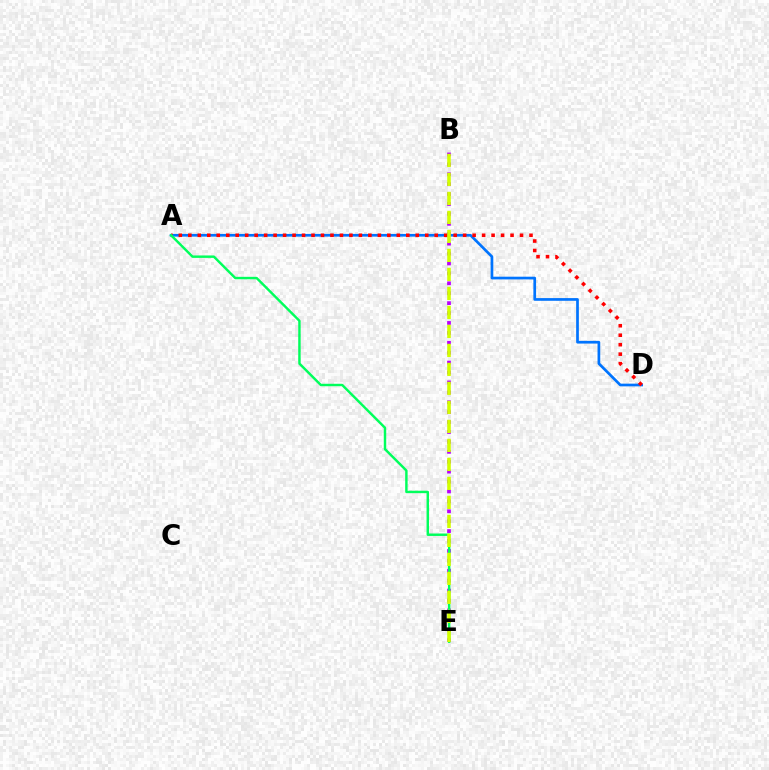{('A', 'D'): [{'color': '#0074ff', 'line_style': 'solid', 'thickness': 1.95}, {'color': '#ff0000', 'line_style': 'dotted', 'thickness': 2.57}], ('B', 'E'): [{'color': '#b900ff', 'line_style': 'dotted', 'thickness': 2.69}, {'color': '#d1ff00', 'line_style': 'dashed', 'thickness': 2.58}], ('A', 'E'): [{'color': '#00ff5c', 'line_style': 'solid', 'thickness': 1.76}]}